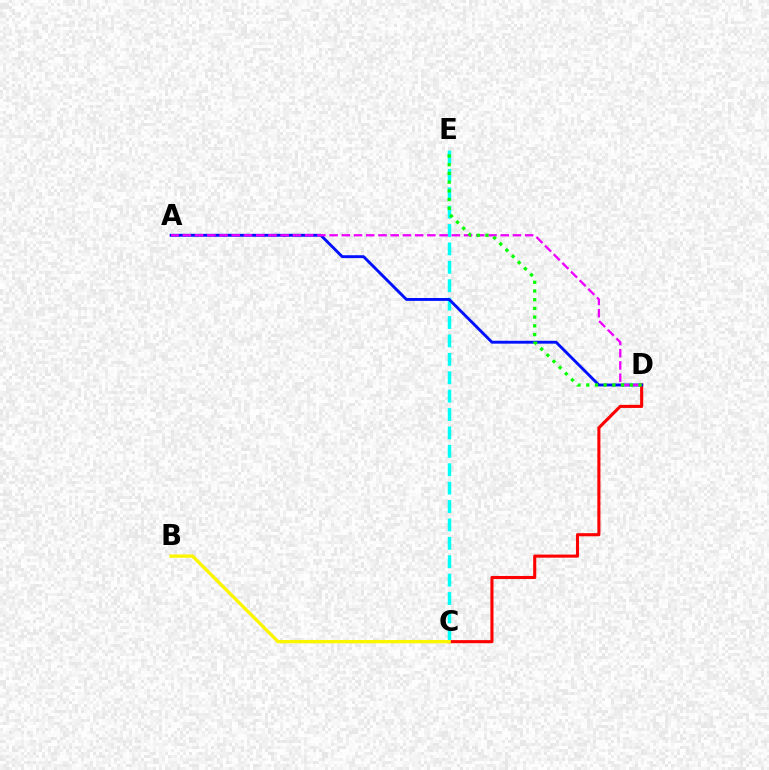{('C', 'E'): [{'color': '#00fff6', 'line_style': 'dashed', 'thickness': 2.5}], ('C', 'D'): [{'color': '#ff0000', 'line_style': 'solid', 'thickness': 2.23}], ('A', 'D'): [{'color': '#0010ff', 'line_style': 'solid', 'thickness': 2.08}, {'color': '#ee00ff', 'line_style': 'dashed', 'thickness': 1.66}], ('B', 'C'): [{'color': '#fcf500', 'line_style': 'solid', 'thickness': 2.4}], ('D', 'E'): [{'color': '#08ff00', 'line_style': 'dotted', 'thickness': 2.37}]}